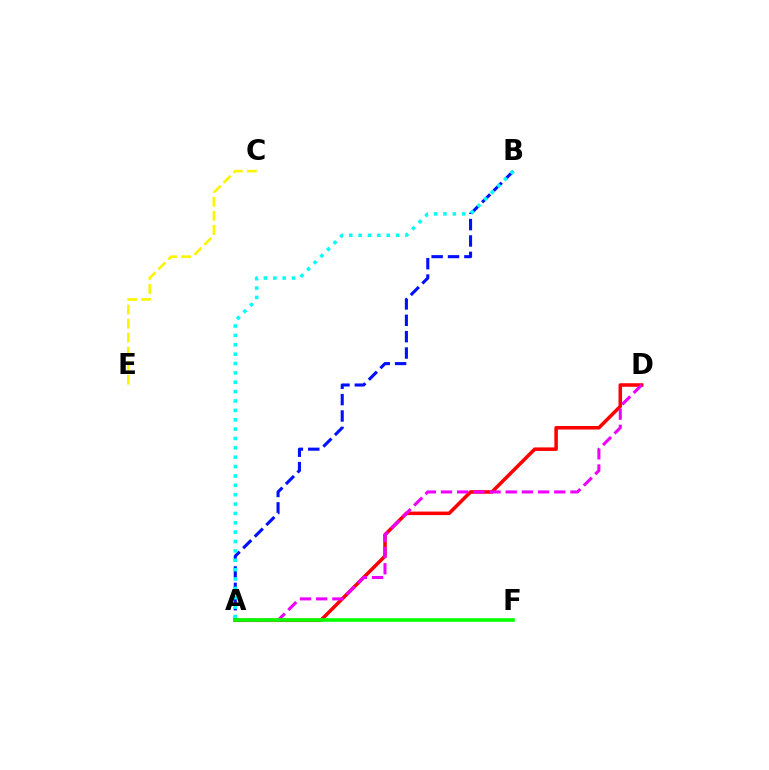{('A', 'B'): [{'color': '#0010ff', 'line_style': 'dashed', 'thickness': 2.22}, {'color': '#00fff6', 'line_style': 'dotted', 'thickness': 2.55}], ('A', 'D'): [{'color': '#ff0000', 'line_style': 'solid', 'thickness': 2.54}, {'color': '#ee00ff', 'line_style': 'dashed', 'thickness': 2.2}], ('C', 'E'): [{'color': '#fcf500', 'line_style': 'dashed', 'thickness': 1.9}], ('A', 'F'): [{'color': '#08ff00', 'line_style': 'solid', 'thickness': 2.62}]}